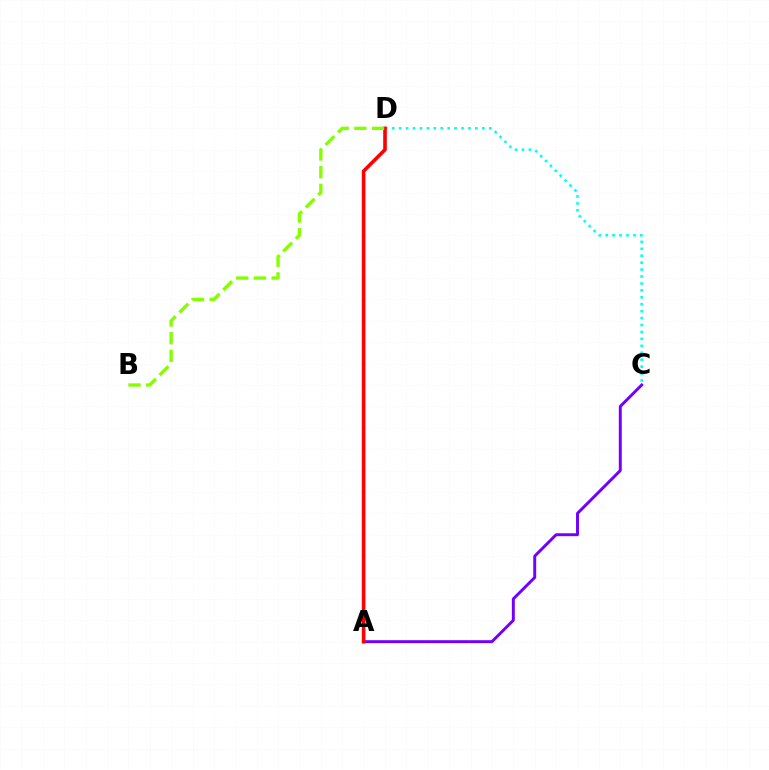{('C', 'D'): [{'color': '#00fff6', 'line_style': 'dotted', 'thickness': 1.88}], ('A', 'C'): [{'color': '#7200ff', 'line_style': 'solid', 'thickness': 2.12}], ('A', 'D'): [{'color': '#ff0000', 'line_style': 'solid', 'thickness': 2.59}], ('B', 'D'): [{'color': '#84ff00', 'line_style': 'dashed', 'thickness': 2.41}]}